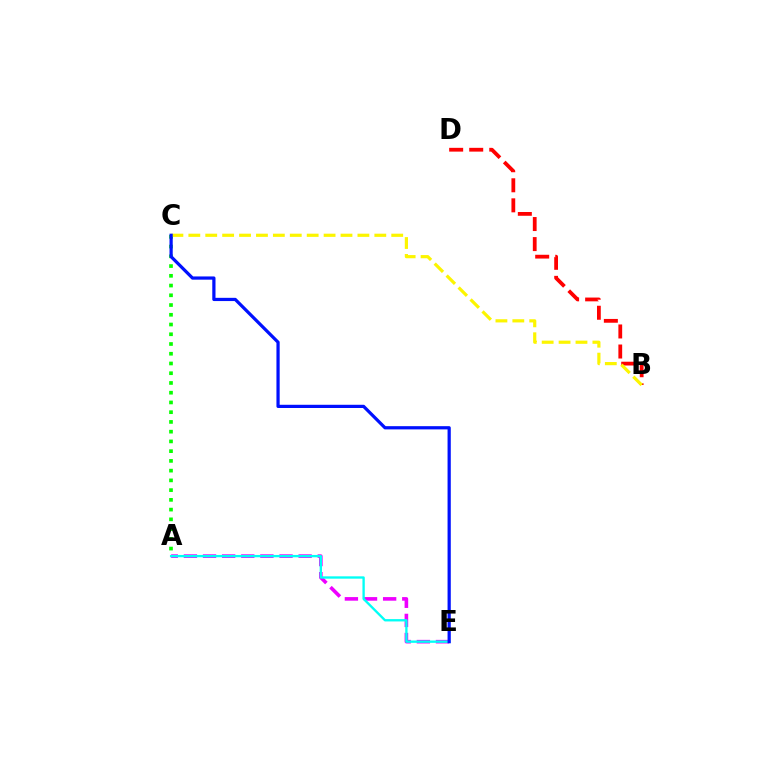{('A', 'E'): [{'color': '#ee00ff', 'line_style': 'dashed', 'thickness': 2.6}, {'color': '#00fff6', 'line_style': 'solid', 'thickness': 1.68}], ('B', 'D'): [{'color': '#ff0000', 'line_style': 'dashed', 'thickness': 2.72}], ('A', 'C'): [{'color': '#08ff00', 'line_style': 'dotted', 'thickness': 2.65}], ('B', 'C'): [{'color': '#fcf500', 'line_style': 'dashed', 'thickness': 2.3}], ('C', 'E'): [{'color': '#0010ff', 'line_style': 'solid', 'thickness': 2.32}]}